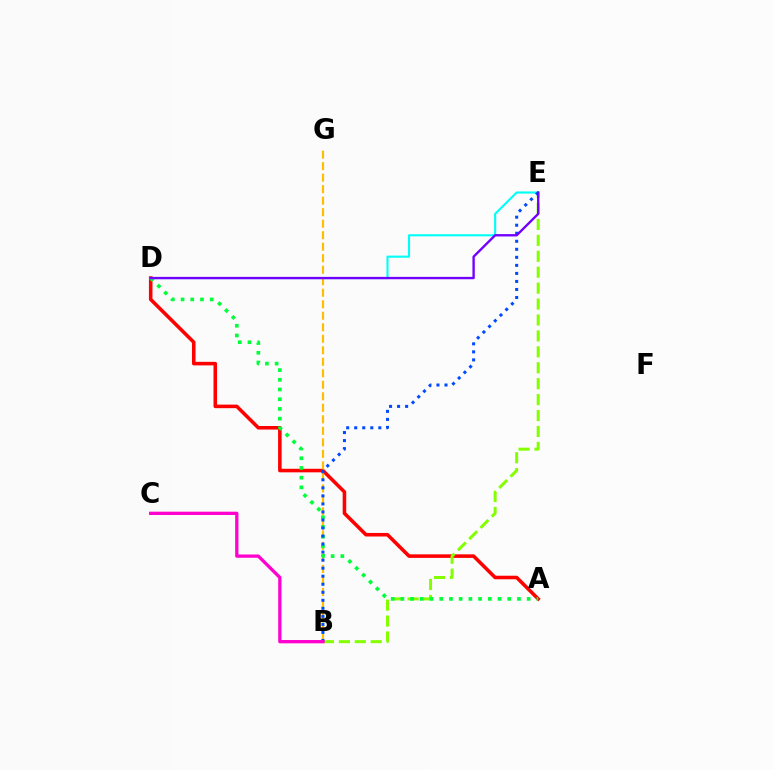{('A', 'D'): [{'color': '#ff0000', 'line_style': 'solid', 'thickness': 2.56}, {'color': '#00ff39', 'line_style': 'dotted', 'thickness': 2.64}], ('B', 'E'): [{'color': '#84ff00', 'line_style': 'dashed', 'thickness': 2.16}, {'color': '#004bff', 'line_style': 'dotted', 'thickness': 2.18}], ('B', 'G'): [{'color': '#ffbd00', 'line_style': 'dashed', 'thickness': 1.56}], ('D', 'E'): [{'color': '#00fff6', 'line_style': 'solid', 'thickness': 1.51}, {'color': '#7200ff', 'line_style': 'solid', 'thickness': 1.7}], ('B', 'C'): [{'color': '#ff00cf', 'line_style': 'solid', 'thickness': 2.37}]}